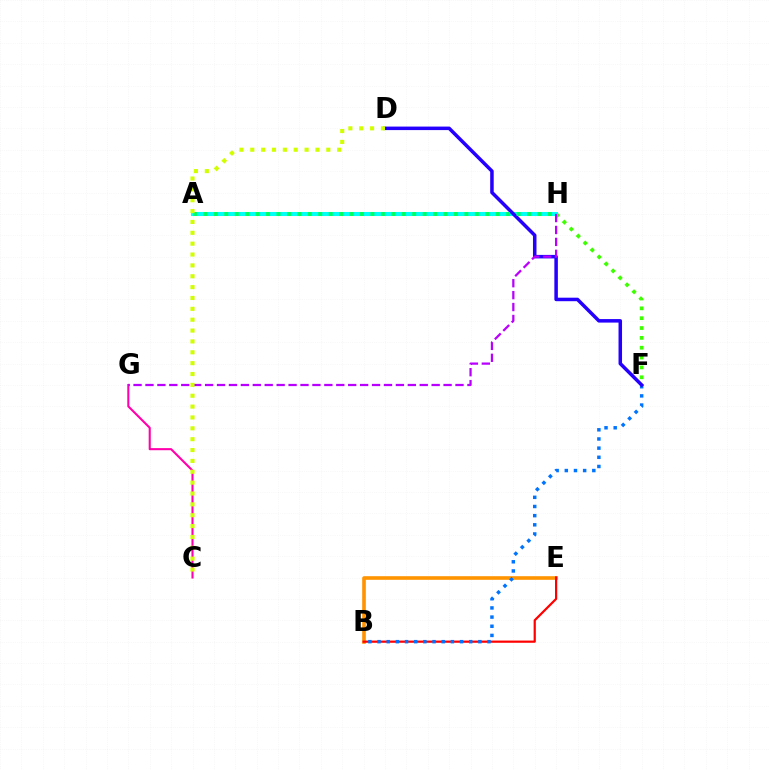{('C', 'G'): [{'color': '#ff00ac', 'line_style': 'solid', 'thickness': 1.51}], ('F', 'H'): [{'color': '#3dff00', 'line_style': 'dotted', 'thickness': 2.68}], ('B', 'E'): [{'color': '#ff9400', 'line_style': 'solid', 'thickness': 2.6}, {'color': '#ff0000', 'line_style': 'solid', 'thickness': 1.59}], ('B', 'F'): [{'color': '#0074ff', 'line_style': 'dotted', 'thickness': 2.49}], ('A', 'H'): [{'color': '#00fff6', 'line_style': 'solid', 'thickness': 2.91}, {'color': '#00ff5c', 'line_style': 'dotted', 'thickness': 2.84}], ('D', 'F'): [{'color': '#2500ff', 'line_style': 'solid', 'thickness': 2.53}], ('G', 'H'): [{'color': '#b900ff', 'line_style': 'dashed', 'thickness': 1.62}], ('C', 'D'): [{'color': '#d1ff00', 'line_style': 'dotted', 'thickness': 2.95}]}